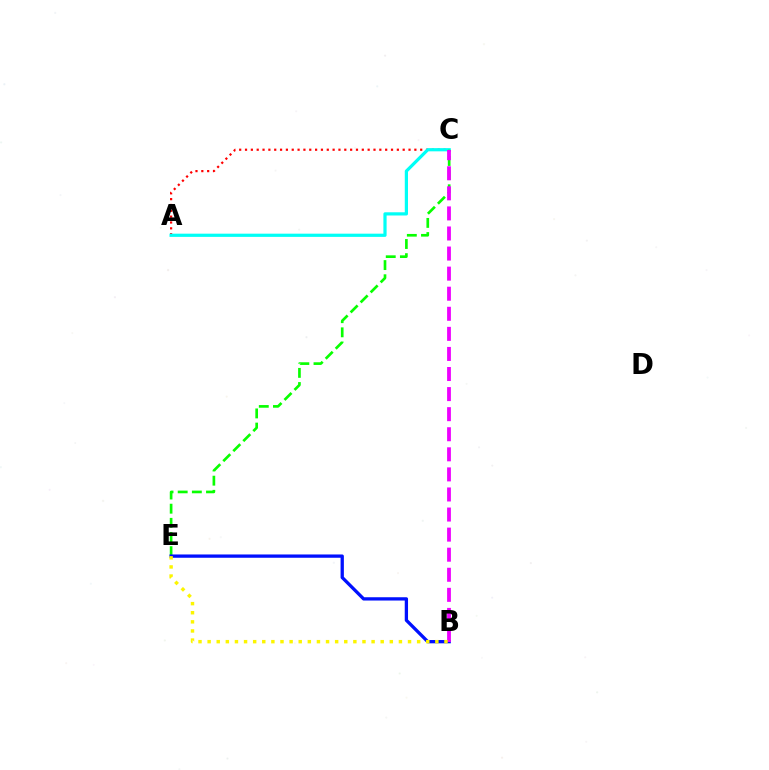{('A', 'C'): [{'color': '#ff0000', 'line_style': 'dotted', 'thickness': 1.59}, {'color': '#00fff6', 'line_style': 'solid', 'thickness': 2.31}], ('C', 'E'): [{'color': '#08ff00', 'line_style': 'dashed', 'thickness': 1.92}], ('B', 'E'): [{'color': '#0010ff', 'line_style': 'solid', 'thickness': 2.37}, {'color': '#fcf500', 'line_style': 'dotted', 'thickness': 2.48}], ('B', 'C'): [{'color': '#ee00ff', 'line_style': 'dashed', 'thickness': 2.73}]}